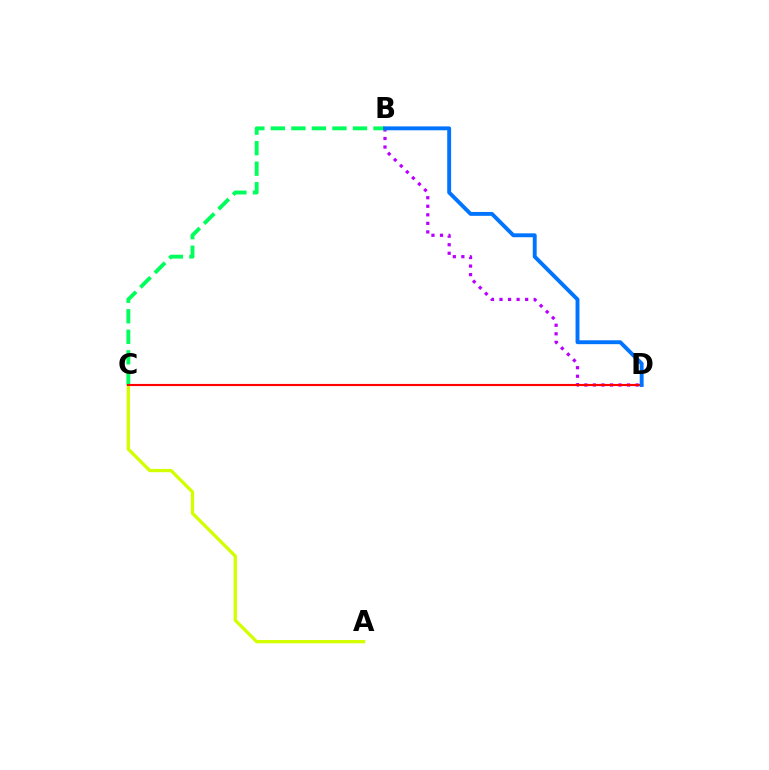{('A', 'C'): [{'color': '#d1ff00', 'line_style': 'solid', 'thickness': 2.37}], ('B', 'D'): [{'color': '#b900ff', 'line_style': 'dotted', 'thickness': 2.32}, {'color': '#0074ff', 'line_style': 'solid', 'thickness': 2.8}], ('B', 'C'): [{'color': '#00ff5c', 'line_style': 'dashed', 'thickness': 2.79}], ('C', 'D'): [{'color': '#ff0000', 'line_style': 'solid', 'thickness': 1.54}]}